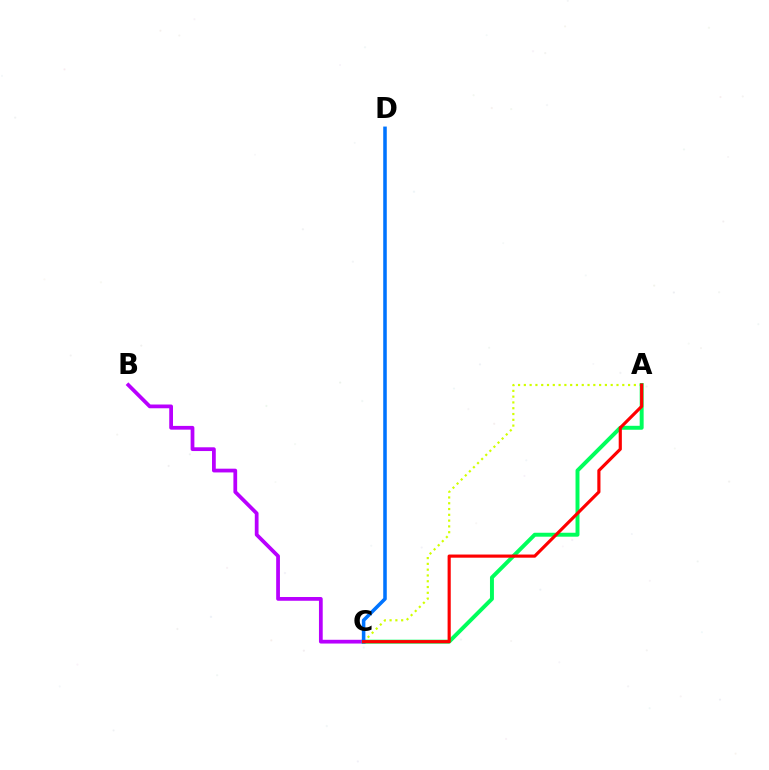{('B', 'C'): [{'color': '#b900ff', 'line_style': 'solid', 'thickness': 2.7}], ('A', 'C'): [{'color': '#d1ff00', 'line_style': 'dotted', 'thickness': 1.57}, {'color': '#00ff5c', 'line_style': 'solid', 'thickness': 2.84}, {'color': '#ff0000', 'line_style': 'solid', 'thickness': 2.27}], ('C', 'D'): [{'color': '#0074ff', 'line_style': 'solid', 'thickness': 2.55}]}